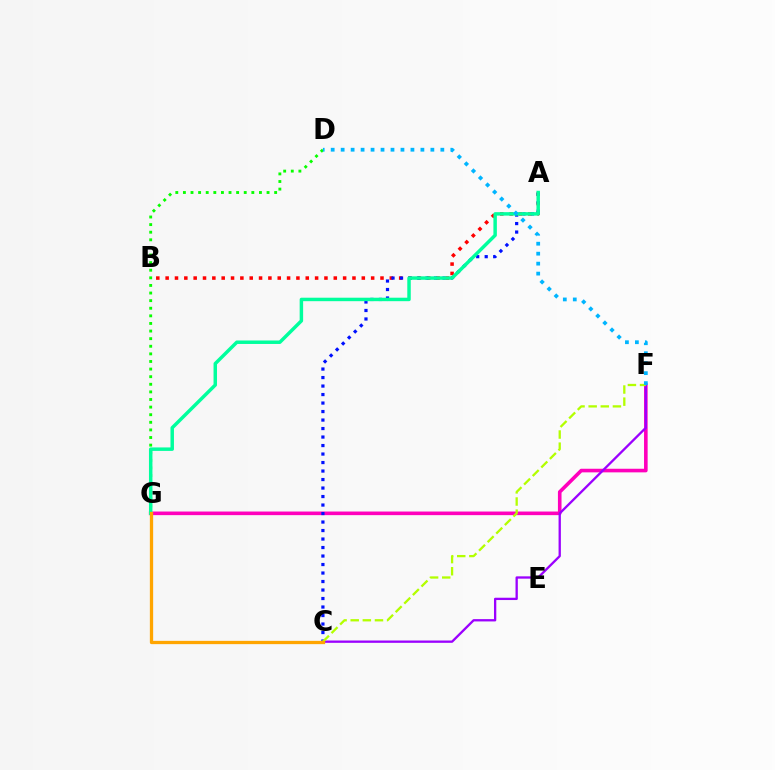{('F', 'G'): [{'color': '#ff00bd', 'line_style': 'solid', 'thickness': 2.6}], ('A', 'B'): [{'color': '#ff0000', 'line_style': 'dotted', 'thickness': 2.54}], ('D', 'G'): [{'color': '#08ff00', 'line_style': 'dotted', 'thickness': 2.07}], ('A', 'C'): [{'color': '#0010ff', 'line_style': 'dotted', 'thickness': 2.31}], ('C', 'F'): [{'color': '#9b00ff', 'line_style': 'solid', 'thickness': 1.66}, {'color': '#b3ff00', 'line_style': 'dashed', 'thickness': 1.65}], ('A', 'G'): [{'color': '#00ff9d', 'line_style': 'solid', 'thickness': 2.5}], ('D', 'F'): [{'color': '#00b5ff', 'line_style': 'dotted', 'thickness': 2.71}], ('C', 'G'): [{'color': '#ffa500', 'line_style': 'solid', 'thickness': 2.36}]}